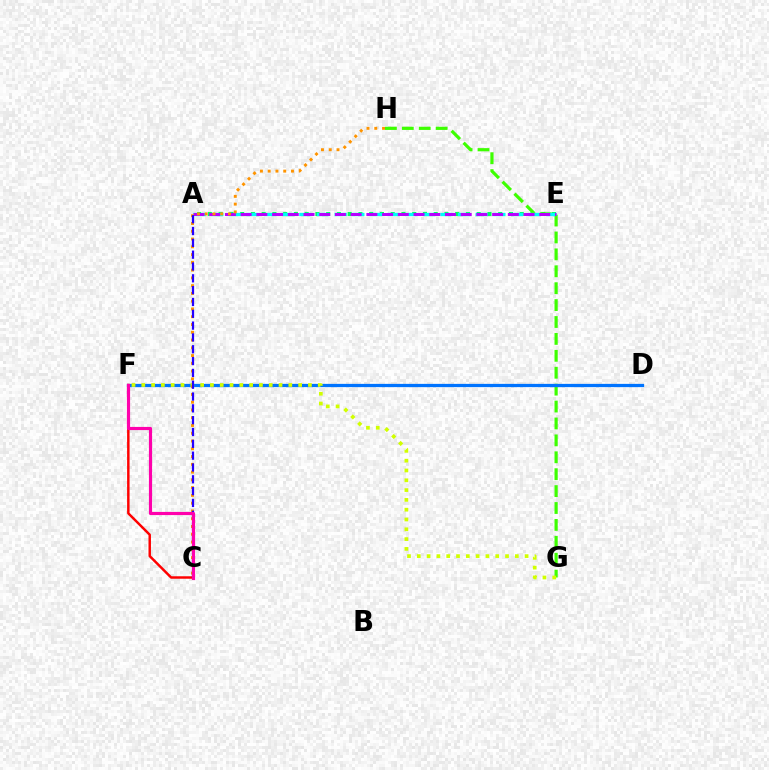{('A', 'E'): [{'color': '#00ff5c', 'line_style': 'dotted', 'thickness': 2.92}, {'color': '#00fff6', 'line_style': 'dashed', 'thickness': 2.39}, {'color': '#b900ff', 'line_style': 'dashed', 'thickness': 2.14}], ('G', 'H'): [{'color': '#3dff00', 'line_style': 'dashed', 'thickness': 2.3}], ('D', 'F'): [{'color': '#0074ff', 'line_style': 'solid', 'thickness': 2.34}], ('C', 'F'): [{'color': '#ff0000', 'line_style': 'solid', 'thickness': 1.77}, {'color': '#ff00ac', 'line_style': 'solid', 'thickness': 2.28}], ('F', 'G'): [{'color': '#d1ff00', 'line_style': 'dotted', 'thickness': 2.66}], ('C', 'H'): [{'color': '#ff9400', 'line_style': 'dotted', 'thickness': 2.11}], ('A', 'C'): [{'color': '#2500ff', 'line_style': 'dashed', 'thickness': 1.61}]}